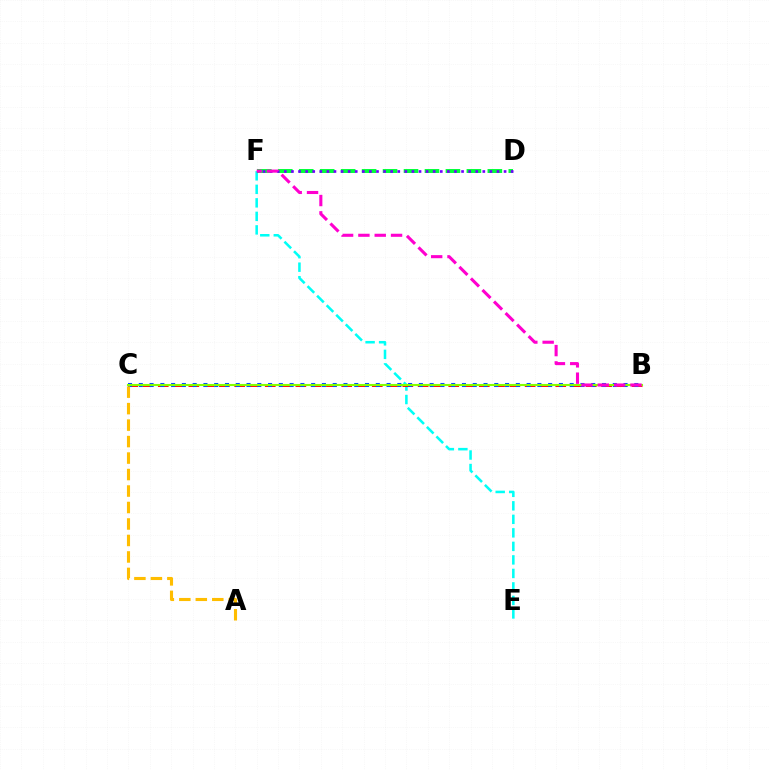{('E', 'F'): [{'color': '#00fff6', 'line_style': 'dashed', 'thickness': 1.84}], ('B', 'C'): [{'color': '#ff0000', 'line_style': 'dashed', 'thickness': 2.08}, {'color': '#004bff', 'line_style': 'dotted', 'thickness': 2.93}, {'color': '#84ff00', 'line_style': 'solid', 'thickness': 1.51}], ('D', 'F'): [{'color': '#00ff39', 'line_style': 'dashed', 'thickness': 2.85}, {'color': '#7200ff', 'line_style': 'dotted', 'thickness': 1.93}], ('B', 'F'): [{'color': '#ff00cf', 'line_style': 'dashed', 'thickness': 2.22}], ('A', 'C'): [{'color': '#ffbd00', 'line_style': 'dashed', 'thickness': 2.24}]}